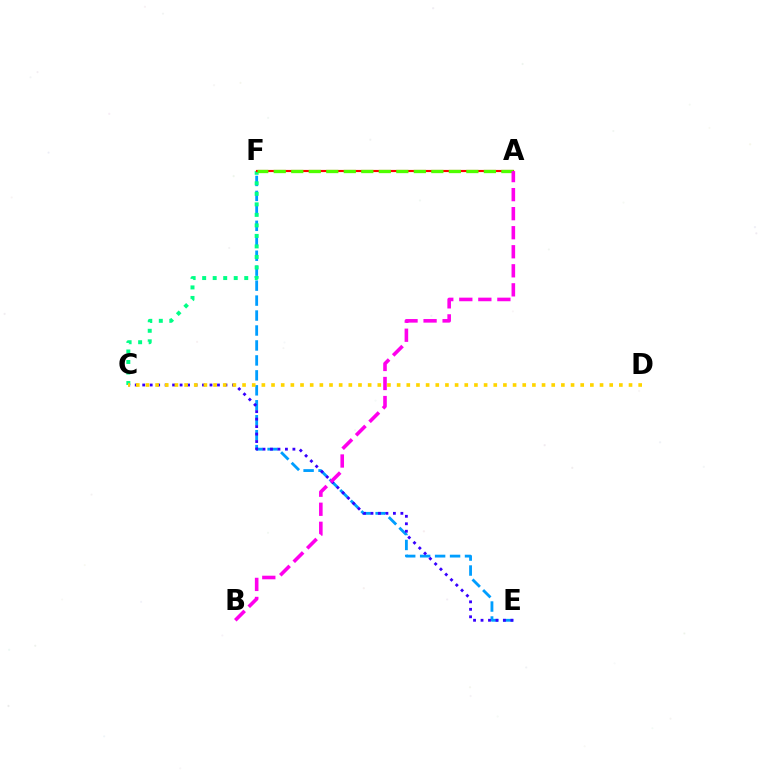{('E', 'F'): [{'color': '#009eff', 'line_style': 'dashed', 'thickness': 2.03}], ('C', 'F'): [{'color': '#00ff86', 'line_style': 'dotted', 'thickness': 2.86}], ('A', 'F'): [{'color': '#ff0000', 'line_style': 'solid', 'thickness': 1.55}, {'color': '#4fff00', 'line_style': 'dashed', 'thickness': 2.38}], ('C', 'E'): [{'color': '#3700ff', 'line_style': 'dotted', 'thickness': 2.03}], ('C', 'D'): [{'color': '#ffd500', 'line_style': 'dotted', 'thickness': 2.63}], ('A', 'B'): [{'color': '#ff00ed', 'line_style': 'dashed', 'thickness': 2.59}]}